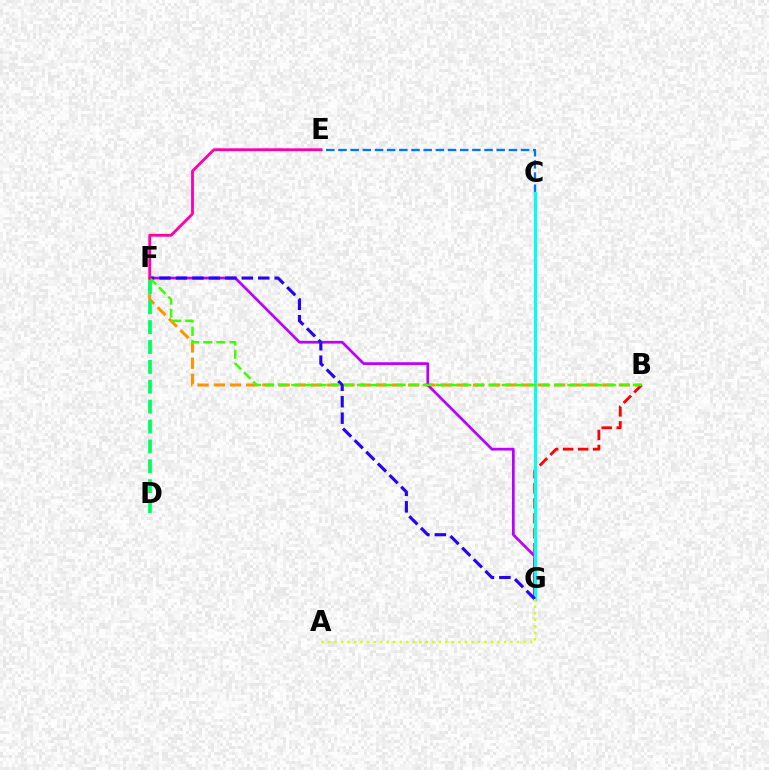{('B', 'F'): [{'color': '#ff9400', 'line_style': 'dashed', 'thickness': 2.2}, {'color': '#3dff00', 'line_style': 'dashed', 'thickness': 1.79}], ('C', 'E'): [{'color': '#0074ff', 'line_style': 'dashed', 'thickness': 1.65}], ('B', 'G'): [{'color': '#ff0000', 'line_style': 'dashed', 'thickness': 2.04}], ('F', 'G'): [{'color': '#b900ff', 'line_style': 'solid', 'thickness': 1.95}, {'color': '#2500ff', 'line_style': 'dashed', 'thickness': 2.24}], ('D', 'F'): [{'color': '#00ff5c', 'line_style': 'dashed', 'thickness': 2.7}], ('C', 'G'): [{'color': '#00fff6', 'line_style': 'solid', 'thickness': 2.32}], ('A', 'G'): [{'color': '#d1ff00', 'line_style': 'dotted', 'thickness': 1.77}], ('E', 'F'): [{'color': '#ff00ac', 'line_style': 'solid', 'thickness': 2.04}]}